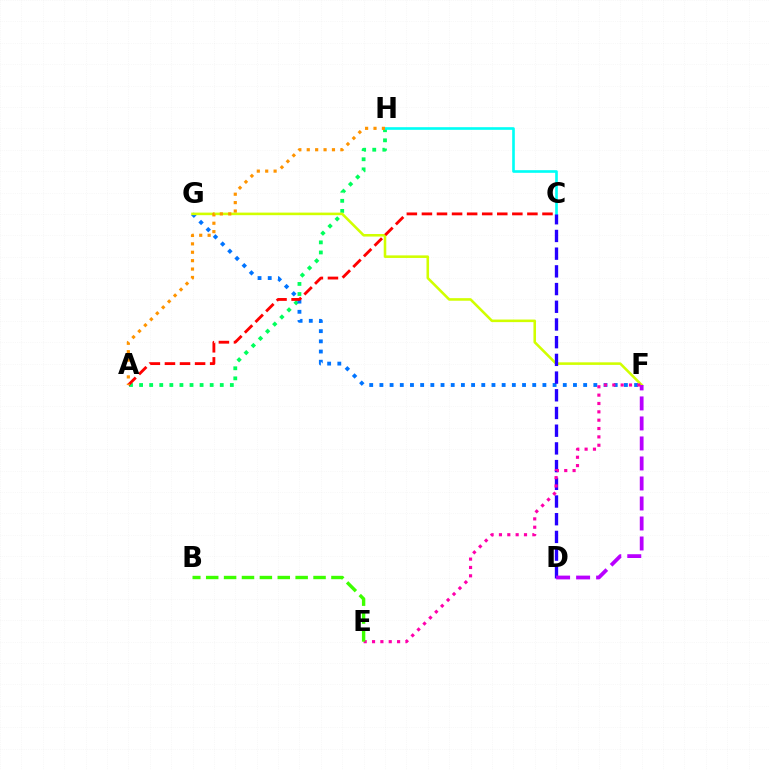{('A', 'H'): [{'color': '#00ff5c', 'line_style': 'dotted', 'thickness': 2.74}, {'color': '#ff9400', 'line_style': 'dotted', 'thickness': 2.28}], ('F', 'G'): [{'color': '#0074ff', 'line_style': 'dotted', 'thickness': 2.77}, {'color': '#d1ff00', 'line_style': 'solid', 'thickness': 1.85}], ('C', 'H'): [{'color': '#00fff6', 'line_style': 'solid', 'thickness': 1.9}], ('C', 'D'): [{'color': '#2500ff', 'line_style': 'dashed', 'thickness': 2.4}], ('D', 'F'): [{'color': '#b900ff', 'line_style': 'dashed', 'thickness': 2.72}], ('A', 'C'): [{'color': '#ff0000', 'line_style': 'dashed', 'thickness': 2.05}], ('E', 'F'): [{'color': '#ff00ac', 'line_style': 'dotted', 'thickness': 2.27}], ('B', 'E'): [{'color': '#3dff00', 'line_style': 'dashed', 'thickness': 2.43}]}